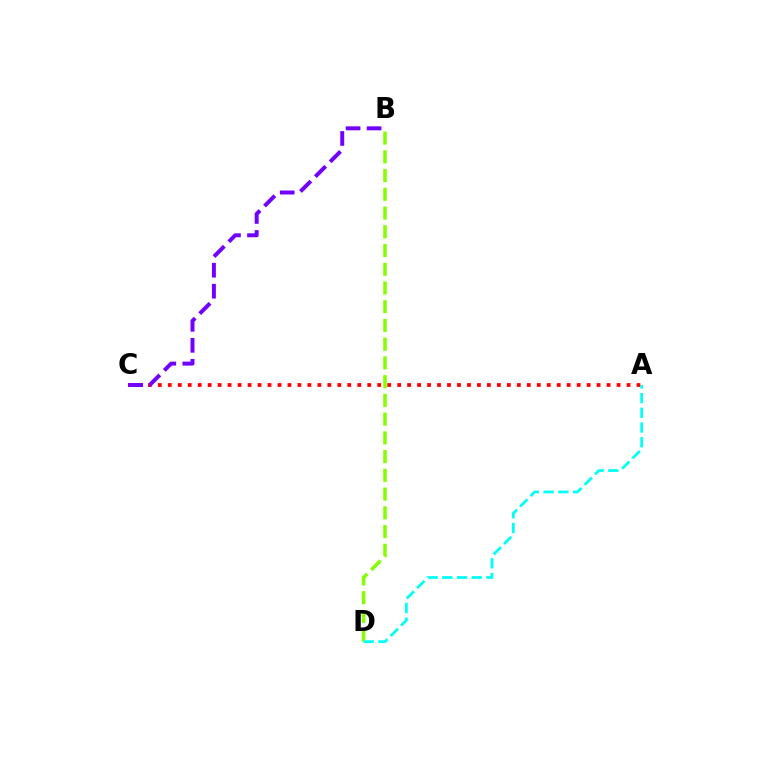{('B', 'D'): [{'color': '#84ff00', 'line_style': 'dashed', 'thickness': 2.55}], ('A', 'C'): [{'color': '#ff0000', 'line_style': 'dotted', 'thickness': 2.71}], ('A', 'D'): [{'color': '#00fff6', 'line_style': 'dashed', 'thickness': 2.0}], ('B', 'C'): [{'color': '#7200ff', 'line_style': 'dashed', 'thickness': 2.85}]}